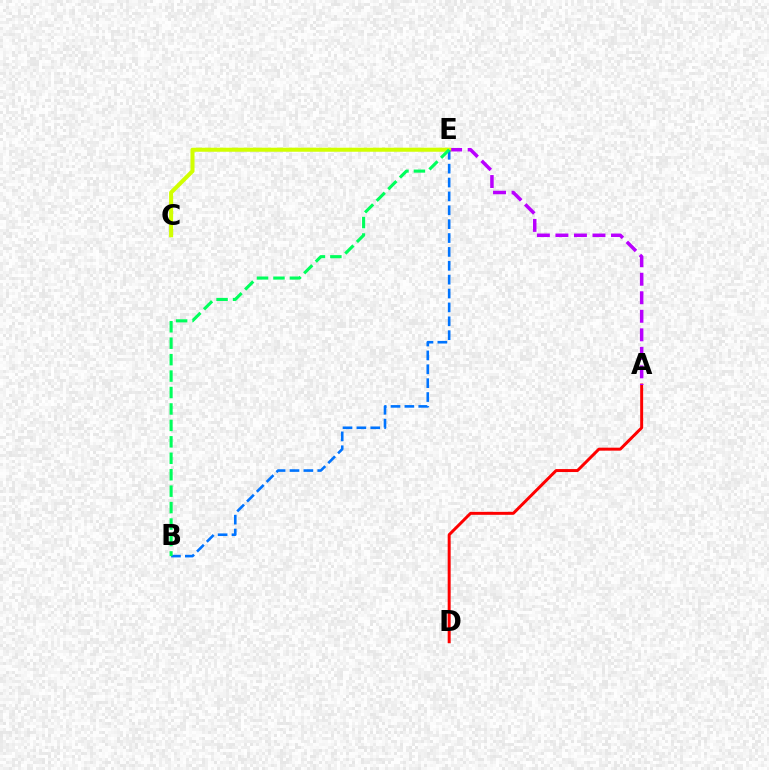{('A', 'D'): [{'color': '#ff0000', 'line_style': 'solid', 'thickness': 2.14}], ('A', 'E'): [{'color': '#b900ff', 'line_style': 'dashed', 'thickness': 2.52}], ('C', 'E'): [{'color': '#d1ff00', 'line_style': 'solid', 'thickness': 2.92}], ('B', 'E'): [{'color': '#0074ff', 'line_style': 'dashed', 'thickness': 1.89}, {'color': '#00ff5c', 'line_style': 'dashed', 'thickness': 2.23}]}